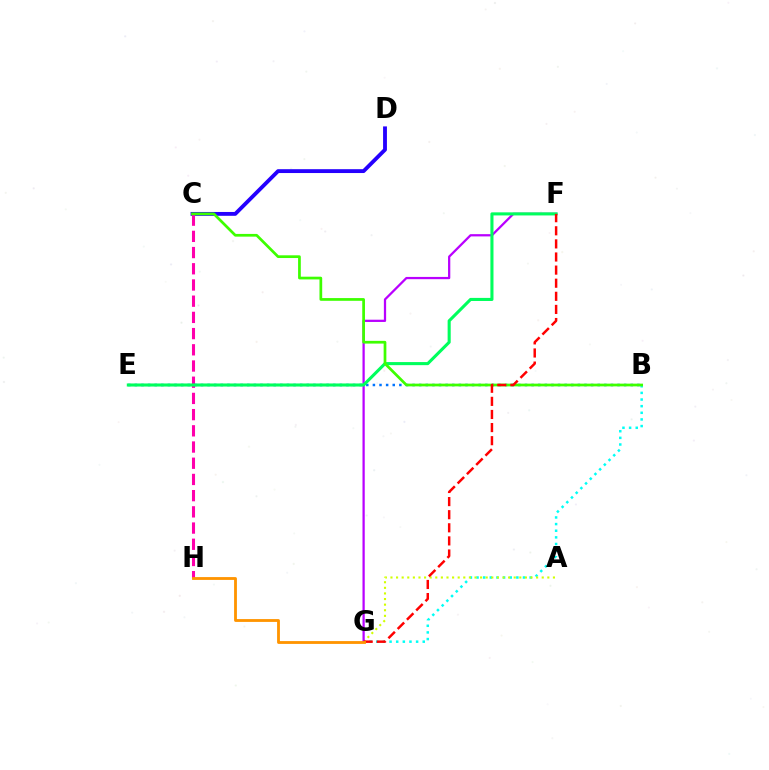{('B', 'G'): [{'color': '#00fff6', 'line_style': 'dotted', 'thickness': 1.8}], ('C', 'D'): [{'color': '#2500ff', 'line_style': 'solid', 'thickness': 2.77}], ('A', 'G'): [{'color': '#d1ff00', 'line_style': 'dotted', 'thickness': 1.52}], ('C', 'H'): [{'color': '#ff00ac', 'line_style': 'dashed', 'thickness': 2.2}], ('B', 'E'): [{'color': '#0074ff', 'line_style': 'dotted', 'thickness': 1.8}], ('F', 'G'): [{'color': '#b900ff', 'line_style': 'solid', 'thickness': 1.62}, {'color': '#ff0000', 'line_style': 'dashed', 'thickness': 1.78}], ('E', 'F'): [{'color': '#00ff5c', 'line_style': 'solid', 'thickness': 2.22}], ('B', 'C'): [{'color': '#3dff00', 'line_style': 'solid', 'thickness': 1.96}], ('G', 'H'): [{'color': '#ff9400', 'line_style': 'solid', 'thickness': 2.04}]}